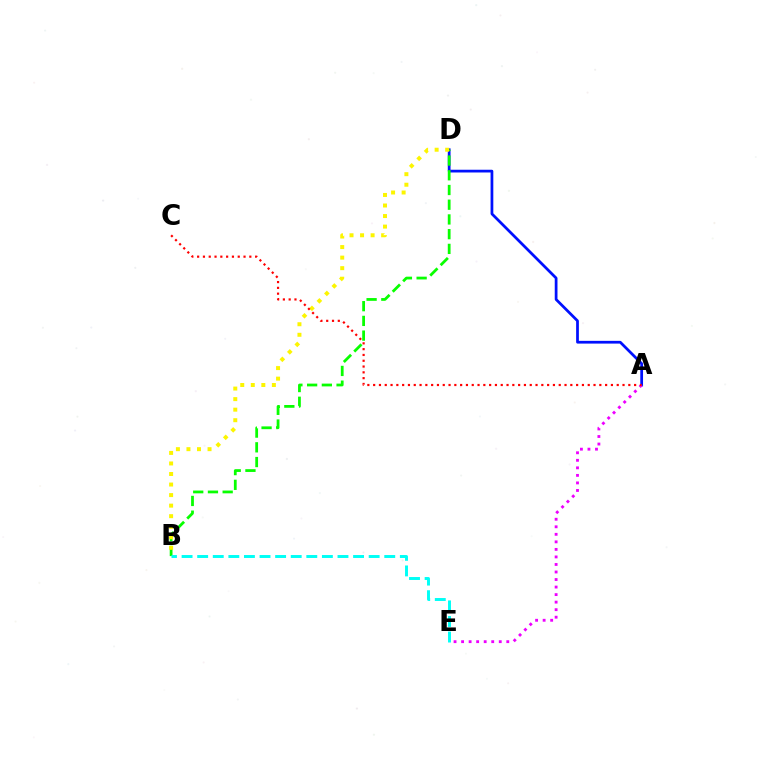{('A', 'D'): [{'color': '#0010ff', 'line_style': 'solid', 'thickness': 1.98}], ('B', 'D'): [{'color': '#08ff00', 'line_style': 'dashed', 'thickness': 2.0}, {'color': '#fcf500', 'line_style': 'dotted', 'thickness': 2.86}], ('A', 'E'): [{'color': '#ee00ff', 'line_style': 'dotted', 'thickness': 2.05}], ('A', 'C'): [{'color': '#ff0000', 'line_style': 'dotted', 'thickness': 1.58}], ('B', 'E'): [{'color': '#00fff6', 'line_style': 'dashed', 'thickness': 2.12}]}